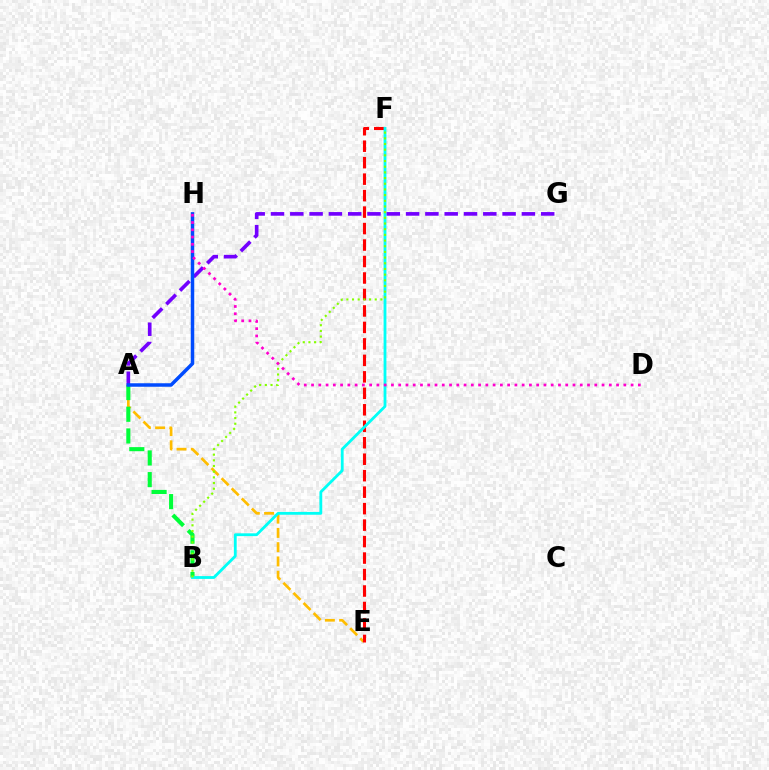{('A', 'E'): [{'color': '#ffbd00', 'line_style': 'dashed', 'thickness': 1.94}], ('E', 'F'): [{'color': '#ff0000', 'line_style': 'dashed', 'thickness': 2.24}], ('A', 'B'): [{'color': '#00ff39', 'line_style': 'dashed', 'thickness': 2.95}], ('B', 'F'): [{'color': '#00fff6', 'line_style': 'solid', 'thickness': 2.02}, {'color': '#84ff00', 'line_style': 'dotted', 'thickness': 1.54}], ('A', 'G'): [{'color': '#7200ff', 'line_style': 'dashed', 'thickness': 2.62}], ('A', 'H'): [{'color': '#004bff', 'line_style': 'solid', 'thickness': 2.52}], ('D', 'H'): [{'color': '#ff00cf', 'line_style': 'dotted', 'thickness': 1.97}]}